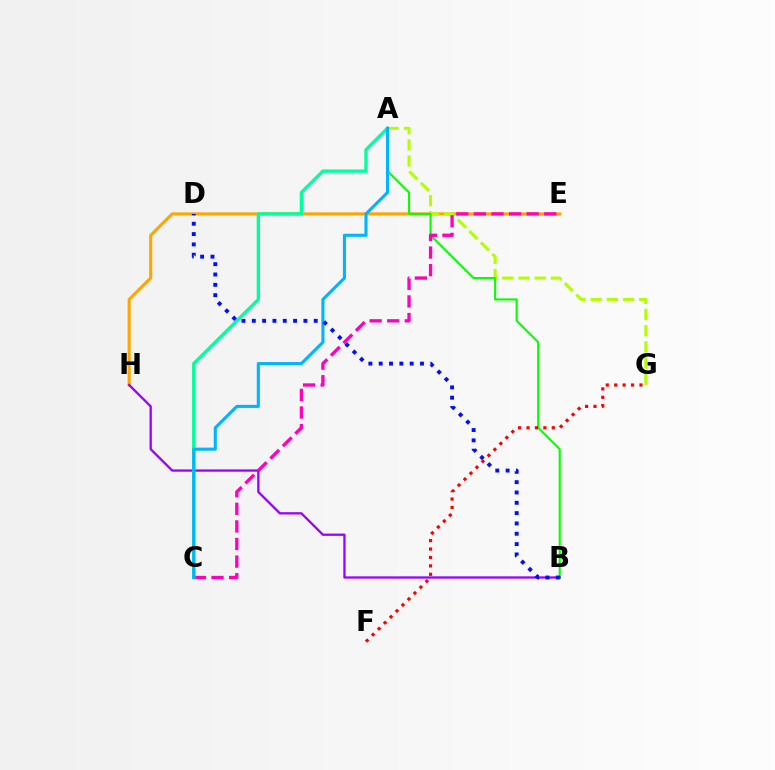{('E', 'H'): [{'color': '#ffa500', 'line_style': 'solid', 'thickness': 2.22}], ('A', 'G'): [{'color': '#b3ff00', 'line_style': 'dashed', 'thickness': 2.2}], ('A', 'B'): [{'color': '#08ff00', 'line_style': 'solid', 'thickness': 1.53}], ('B', 'H'): [{'color': '#9b00ff', 'line_style': 'solid', 'thickness': 1.65}], ('C', 'E'): [{'color': '#ff00bd', 'line_style': 'dashed', 'thickness': 2.39}], ('A', 'C'): [{'color': '#00ff9d', 'line_style': 'solid', 'thickness': 2.38}, {'color': '#00b5ff', 'line_style': 'solid', 'thickness': 2.23}], ('F', 'G'): [{'color': '#ff0000', 'line_style': 'dotted', 'thickness': 2.29}], ('B', 'D'): [{'color': '#0010ff', 'line_style': 'dotted', 'thickness': 2.81}]}